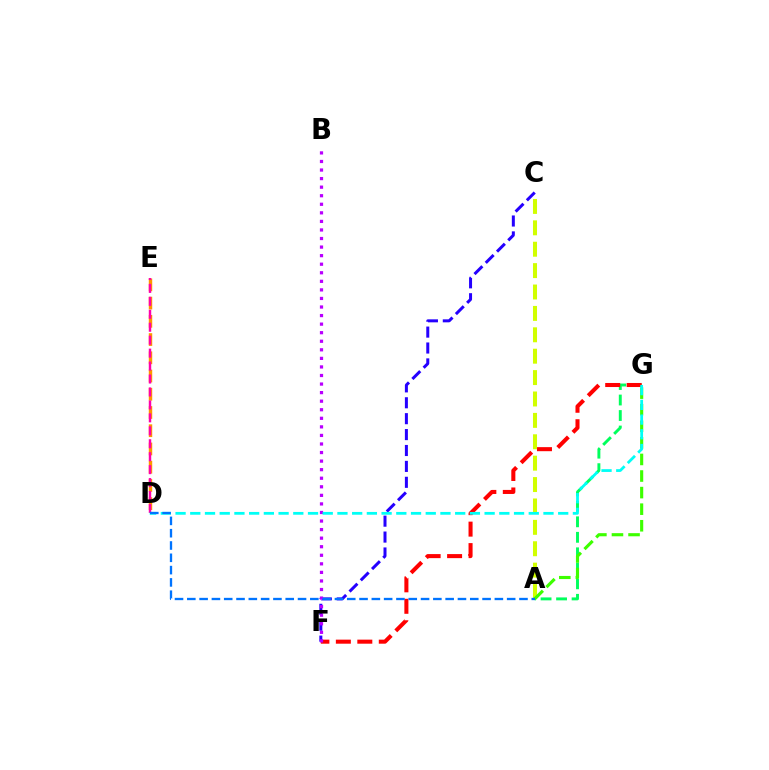{('D', 'E'): [{'color': '#ff9400', 'line_style': 'dashed', 'thickness': 2.48}, {'color': '#ff00ac', 'line_style': 'dashed', 'thickness': 1.76}], ('A', 'G'): [{'color': '#00ff5c', 'line_style': 'dashed', 'thickness': 2.11}, {'color': '#3dff00', 'line_style': 'dashed', 'thickness': 2.25}], ('F', 'G'): [{'color': '#ff0000', 'line_style': 'dashed', 'thickness': 2.92}], ('A', 'C'): [{'color': '#d1ff00', 'line_style': 'dashed', 'thickness': 2.91}], ('C', 'F'): [{'color': '#2500ff', 'line_style': 'dashed', 'thickness': 2.16}], ('B', 'F'): [{'color': '#b900ff', 'line_style': 'dotted', 'thickness': 2.33}], ('D', 'G'): [{'color': '#00fff6', 'line_style': 'dashed', 'thickness': 2.0}], ('A', 'D'): [{'color': '#0074ff', 'line_style': 'dashed', 'thickness': 1.67}]}